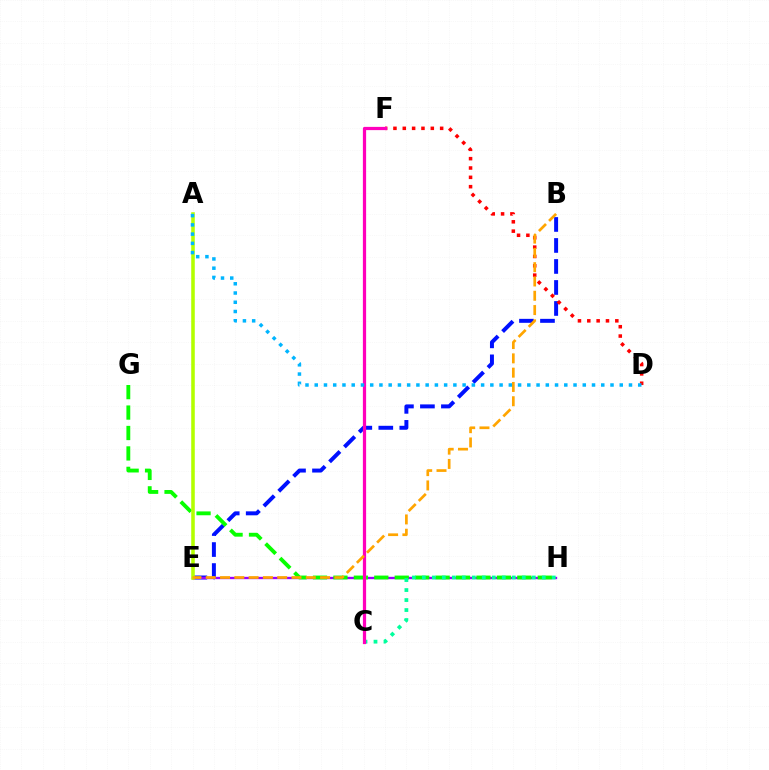{('B', 'E'): [{'color': '#0010ff', 'line_style': 'dashed', 'thickness': 2.85}, {'color': '#ffa500', 'line_style': 'dashed', 'thickness': 1.94}], ('E', 'H'): [{'color': '#9b00ff', 'line_style': 'solid', 'thickness': 1.68}], ('G', 'H'): [{'color': '#08ff00', 'line_style': 'dashed', 'thickness': 2.78}], ('A', 'E'): [{'color': '#b3ff00', 'line_style': 'solid', 'thickness': 2.56}], ('C', 'H'): [{'color': '#00ff9d', 'line_style': 'dotted', 'thickness': 2.72}], ('D', 'F'): [{'color': '#ff0000', 'line_style': 'dotted', 'thickness': 2.54}], ('C', 'F'): [{'color': '#ff00bd', 'line_style': 'solid', 'thickness': 2.33}], ('A', 'D'): [{'color': '#00b5ff', 'line_style': 'dotted', 'thickness': 2.51}]}